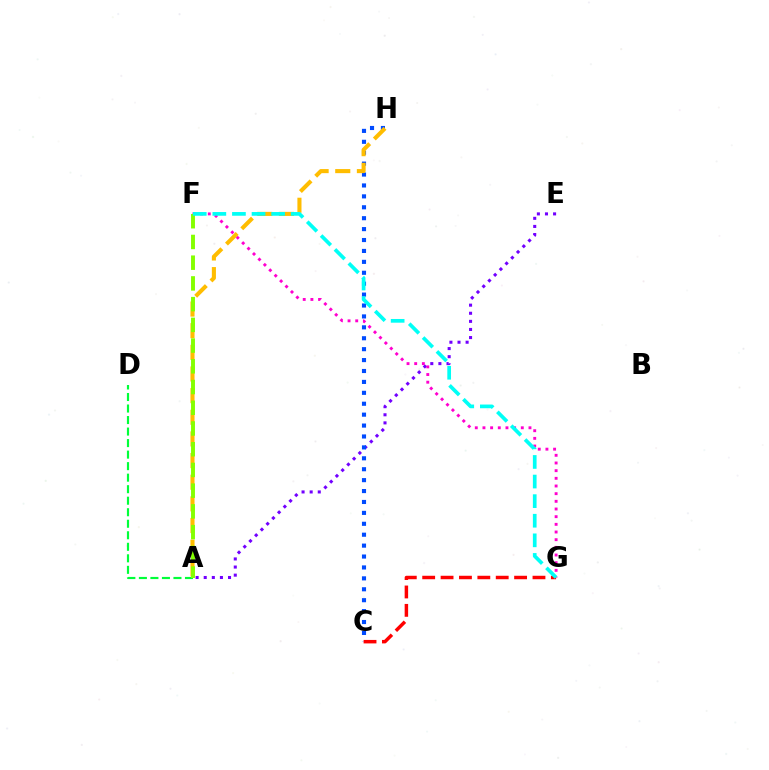{('A', 'E'): [{'color': '#7200ff', 'line_style': 'dotted', 'thickness': 2.2}], ('A', 'D'): [{'color': '#00ff39', 'line_style': 'dashed', 'thickness': 1.57}], ('C', 'H'): [{'color': '#004bff', 'line_style': 'dotted', 'thickness': 2.97}], ('F', 'G'): [{'color': '#ff00cf', 'line_style': 'dotted', 'thickness': 2.08}, {'color': '#00fff6', 'line_style': 'dashed', 'thickness': 2.66}], ('C', 'G'): [{'color': '#ff0000', 'line_style': 'dashed', 'thickness': 2.5}], ('A', 'H'): [{'color': '#ffbd00', 'line_style': 'dashed', 'thickness': 2.94}], ('A', 'F'): [{'color': '#84ff00', 'line_style': 'dashed', 'thickness': 2.82}]}